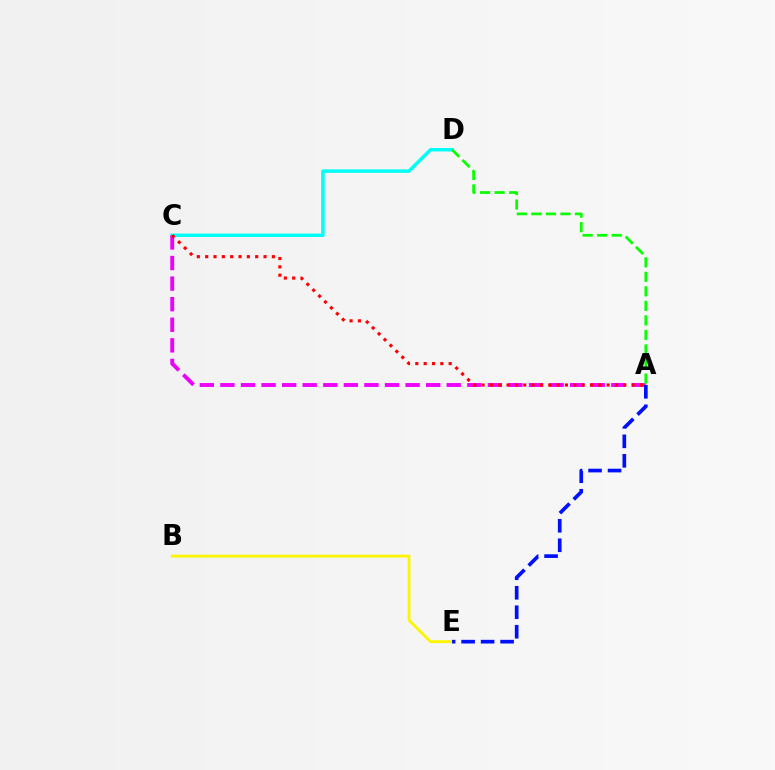{('C', 'D'): [{'color': '#00fff6', 'line_style': 'solid', 'thickness': 2.49}], ('A', 'C'): [{'color': '#ee00ff', 'line_style': 'dashed', 'thickness': 2.8}, {'color': '#ff0000', 'line_style': 'dotted', 'thickness': 2.27}], ('B', 'E'): [{'color': '#fcf500', 'line_style': 'solid', 'thickness': 2.03}], ('A', 'E'): [{'color': '#0010ff', 'line_style': 'dashed', 'thickness': 2.65}], ('A', 'D'): [{'color': '#08ff00', 'line_style': 'dashed', 'thickness': 1.97}]}